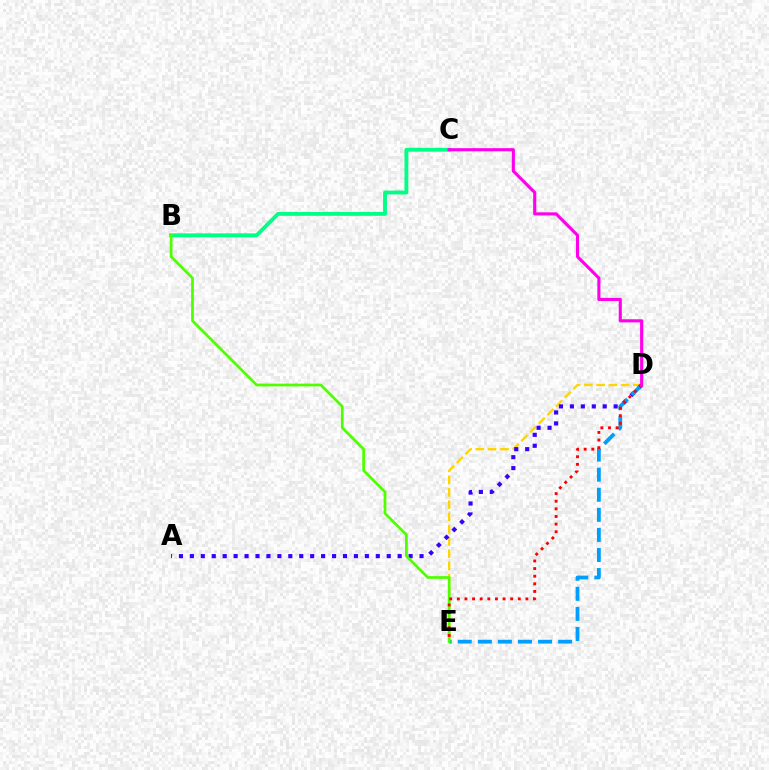{('D', 'E'): [{'color': '#ffd500', 'line_style': 'dashed', 'thickness': 1.67}, {'color': '#009eff', 'line_style': 'dashed', 'thickness': 2.73}, {'color': '#ff0000', 'line_style': 'dotted', 'thickness': 2.07}], ('A', 'D'): [{'color': '#3700ff', 'line_style': 'dotted', 'thickness': 2.97}], ('B', 'C'): [{'color': '#00ff86', 'line_style': 'solid', 'thickness': 2.78}], ('B', 'E'): [{'color': '#4fff00', 'line_style': 'solid', 'thickness': 1.98}], ('C', 'D'): [{'color': '#ff00ed', 'line_style': 'solid', 'thickness': 2.25}]}